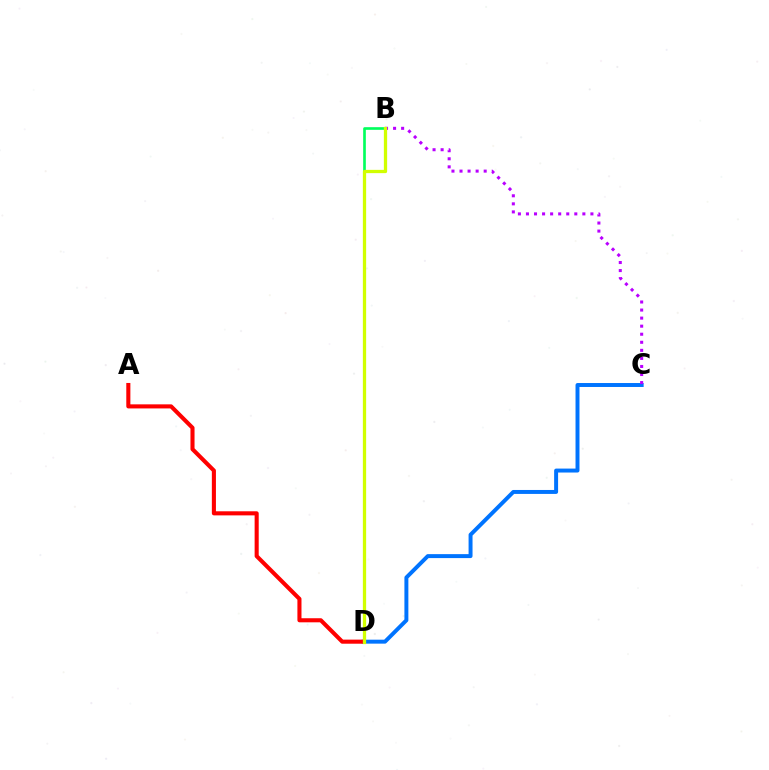{('C', 'D'): [{'color': '#0074ff', 'line_style': 'solid', 'thickness': 2.85}], ('B', 'D'): [{'color': '#00ff5c', 'line_style': 'solid', 'thickness': 1.91}, {'color': '#d1ff00', 'line_style': 'solid', 'thickness': 2.36}], ('A', 'D'): [{'color': '#ff0000', 'line_style': 'solid', 'thickness': 2.94}], ('B', 'C'): [{'color': '#b900ff', 'line_style': 'dotted', 'thickness': 2.19}]}